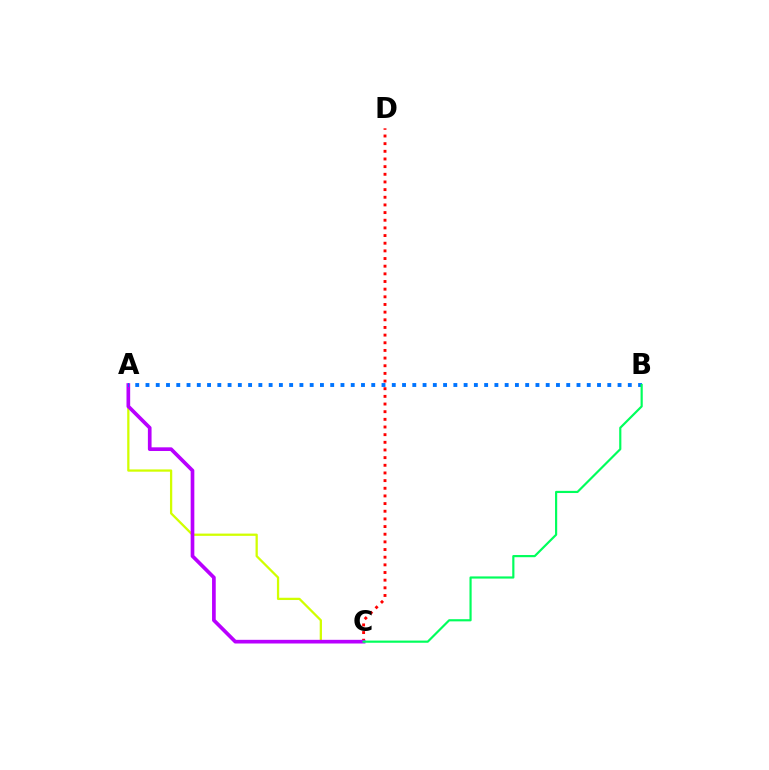{('A', 'C'): [{'color': '#d1ff00', 'line_style': 'solid', 'thickness': 1.63}, {'color': '#b900ff', 'line_style': 'solid', 'thickness': 2.65}], ('C', 'D'): [{'color': '#ff0000', 'line_style': 'dotted', 'thickness': 2.08}], ('A', 'B'): [{'color': '#0074ff', 'line_style': 'dotted', 'thickness': 2.79}], ('B', 'C'): [{'color': '#00ff5c', 'line_style': 'solid', 'thickness': 1.57}]}